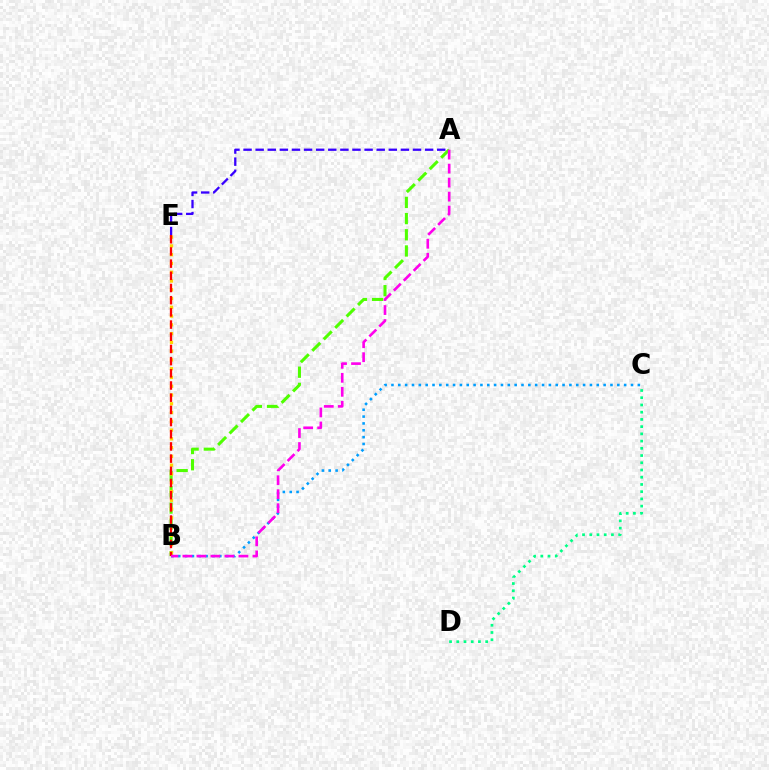{('B', 'C'): [{'color': '#009eff', 'line_style': 'dotted', 'thickness': 1.86}], ('A', 'E'): [{'color': '#3700ff', 'line_style': 'dashed', 'thickness': 1.64}], ('A', 'B'): [{'color': '#4fff00', 'line_style': 'dashed', 'thickness': 2.2}, {'color': '#ff00ed', 'line_style': 'dashed', 'thickness': 1.9}], ('B', 'E'): [{'color': '#ffd500', 'line_style': 'dotted', 'thickness': 2.38}, {'color': '#ff0000', 'line_style': 'dashed', 'thickness': 1.66}], ('C', 'D'): [{'color': '#00ff86', 'line_style': 'dotted', 'thickness': 1.96}]}